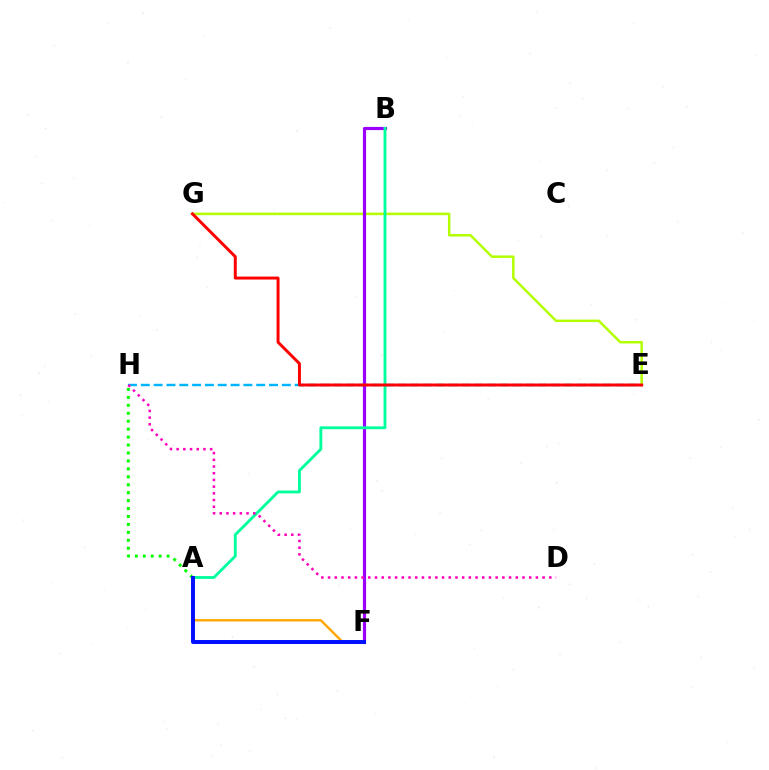{('A', 'F'): [{'color': '#ffa500', 'line_style': 'solid', 'thickness': 1.7}, {'color': '#0010ff', 'line_style': 'solid', 'thickness': 2.85}], ('E', 'H'): [{'color': '#00b5ff', 'line_style': 'dashed', 'thickness': 1.74}], ('E', 'G'): [{'color': '#b3ff00', 'line_style': 'solid', 'thickness': 1.8}, {'color': '#ff0000', 'line_style': 'solid', 'thickness': 2.14}], ('B', 'F'): [{'color': '#9b00ff', 'line_style': 'solid', 'thickness': 2.28}], ('A', 'B'): [{'color': '#00ff9d', 'line_style': 'solid', 'thickness': 2.05}], ('A', 'H'): [{'color': '#08ff00', 'line_style': 'dotted', 'thickness': 2.16}], ('D', 'H'): [{'color': '#ff00bd', 'line_style': 'dotted', 'thickness': 1.82}]}